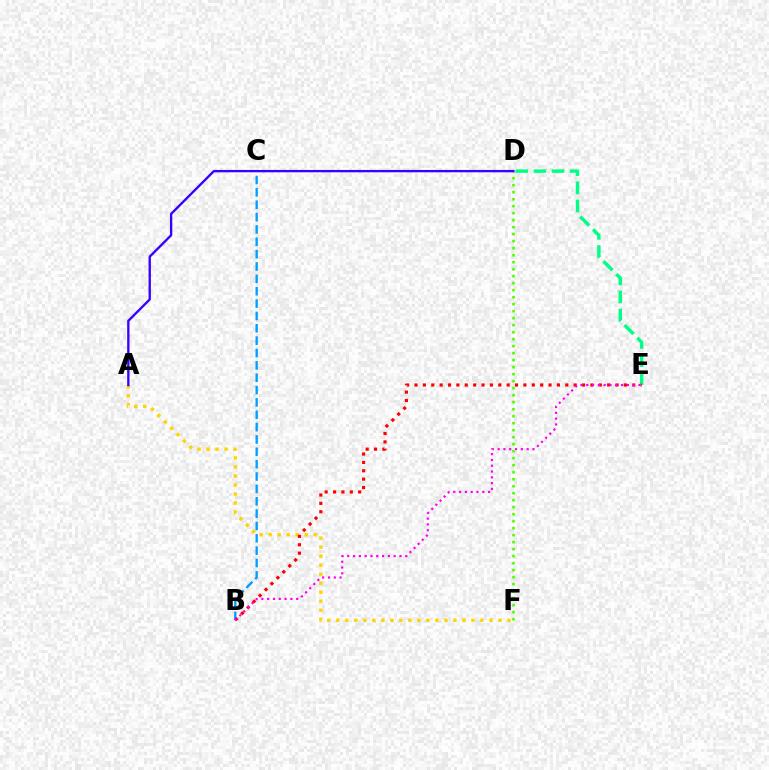{('A', 'F'): [{'color': '#ffd500', 'line_style': 'dotted', 'thickness': 2.45}], ('B', 'C'): [{'color': '#009eff', 'line_style': 'dashed', 'thickness': 1.68}], ('D', 'F'): [{'color': '#4fff00', 'line_style': 'dotted', 'thickness': 1.9}], ('D', 'E'): [{'color': '#00ff86', 'line_style': 'dashed', 'thickness': 2.46}], ('B', 'E'): [{'color': '#ff0000', 'line_style': 'dotted', 'thickness': 2.28}, {'color': '#ff00ed', 'line_style': 'dotted', 'thickness': 1.58}], ('A', 'D'): [{'color': '#3700ff', 'line_style': 'solid', 'thickness': 1.68}]}